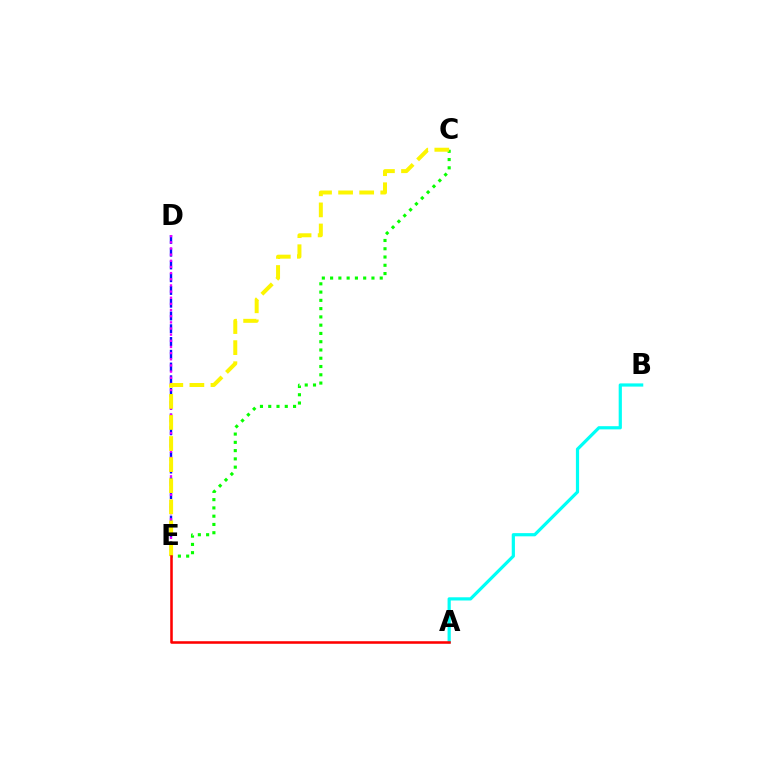{('D', 'E'): [{'color': '#0010ff', 'line_style': 'dashed', 'thickness': 1.73}, {'color': '#ee00ff', 'line_style': 'dotted', 'thickness': 1.67}], ('C', 'E'): [{'color': '#08ff00', 'line_style': 'dotted', 'thickness': 2.25}, {'color': '#fcf500', 'line_style': 'dashed', 'thickness': 2.86}], ('A', 'B'): [{'color': '#00fff6', 'line_style': 'solid', 'thickness': 2.31}], ('A', 'E'): [{'color': '#ff0000', 'line_style': 'solid', 'thickness': 1.84}]}